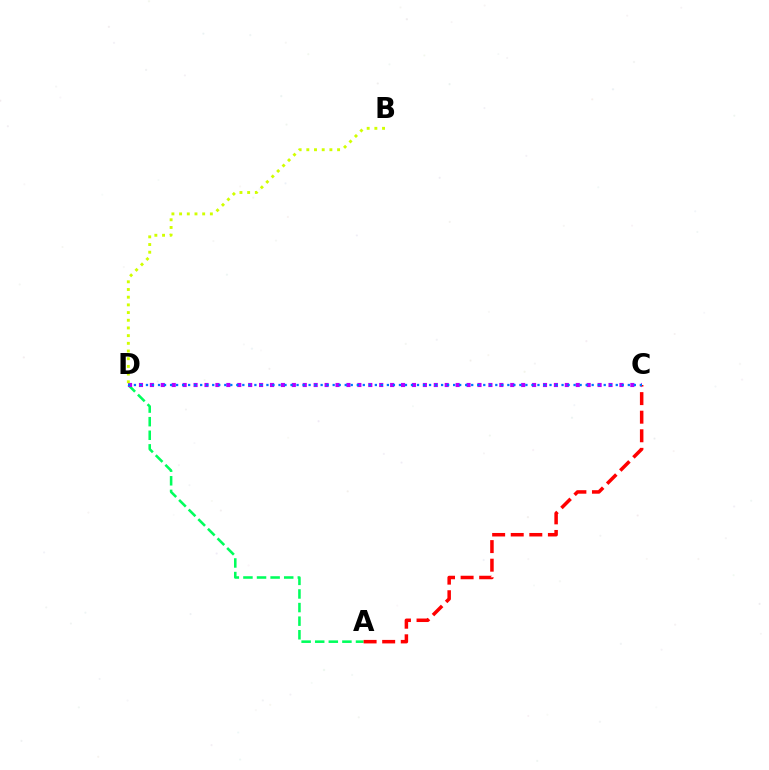{('A', 'D'): [{'color': '#00ff5c', 'line_style': 'dashed', 'thickness': 1.85}], ('A', 'C'): [{'color': '#ff0000', 'line_style': 'dashed', 'thickness': 2.52}], ('C', 'D'): [{'color': '#b900ff', 'line_style': 'dotted', 'thickness': 2.97}, {'color': '#0074ff', 'line_style': 'dotted', 'thickness': 1.64}], ('B', 'D'): [{'color': '#d1ff00', 'line_style': 'dotted', 'thickness': 2.09}]}